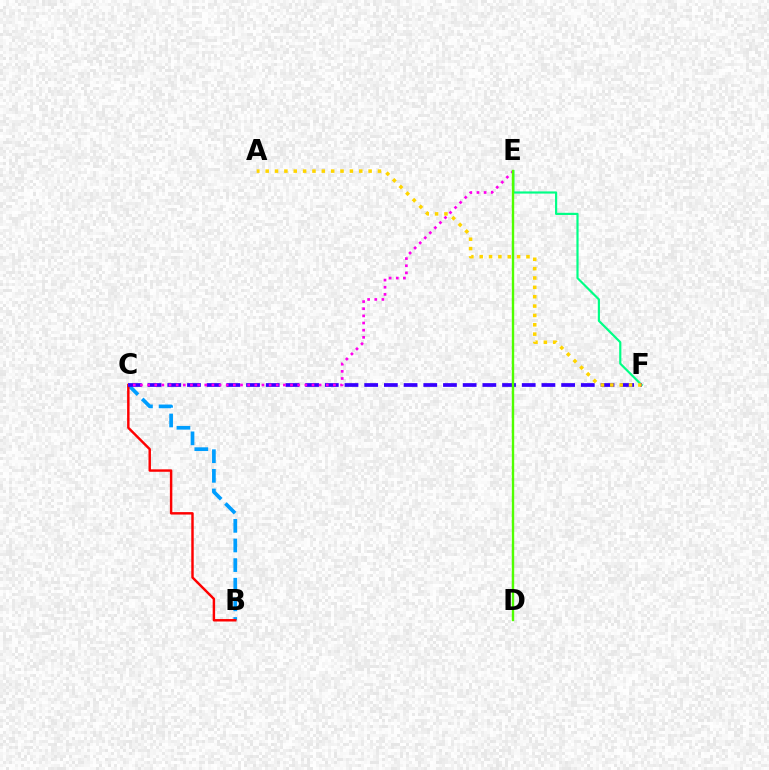{('E', 'F'): [{'color': '#00ff86', 'line_style': 'solid', 'thickness': 1.57}], ('B', 'C'): [{'color': '#009eff', 'line_style': 'dashed', 'thickness': 2.67}, {'color': '#ff0000', 'line_style': 'solid', 'thickness': 1.76}], ('C', 'F'): [{'color': '#3700ff', 'line_style': 'dashed', 'thickness': 2.68}], ('C', 'E'): [{'color': '#ff00ed', 'line_style': 'dotted', 'thickness': 1.94}], ('A', 'F'): [{'color': '#ffd500', 'line_style': 'dotted', 'thickness': 2.54}], ('D', 'E'): [{'color': '#4fff00', 'line_style': 'solid', 'thickness': 1.71}]}